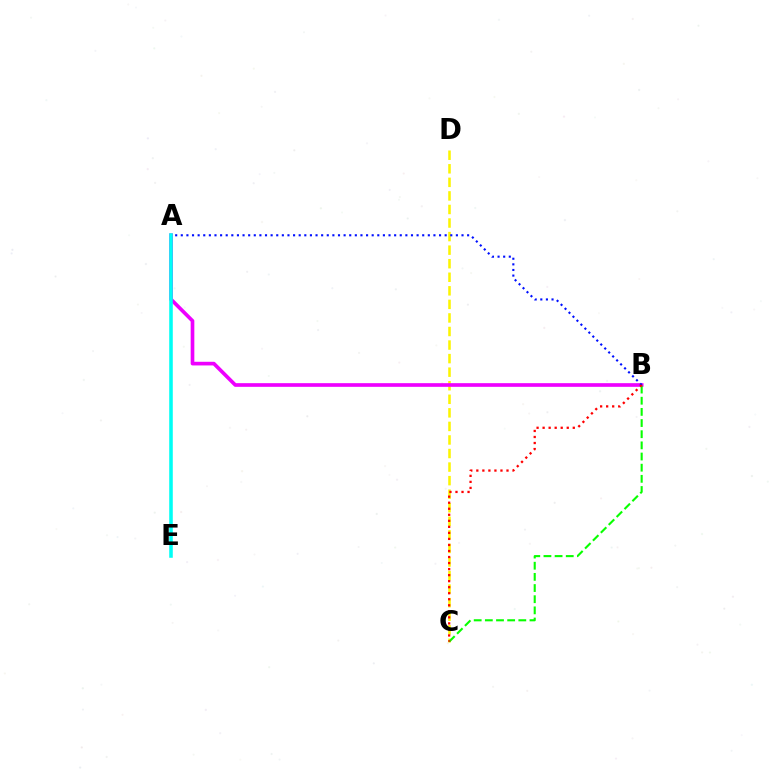{('C', 'D'): [{'color': '#fcf500', 'line_style': 'dashed', 'thickness': 1.84}], ('A', 'B'): [{'color': '#ee00ff', 'line_style': 'solid', 'thickness': 2.64}, {'color': '#0010ff', 'line_style': 'dotted', 'thickness': 1.53}], ('B', 'C'): [{'color': '#08ff00', 'line_style': 'dashed', 'thickness': 1.52}, {'color': '#ff0000', 'line_style': 'dotted', 'thickness': 1.64}], ('A', 'E'): [{'color': '#00fff6', 'line_style': 'solid', 'thickness': 2.57}]}